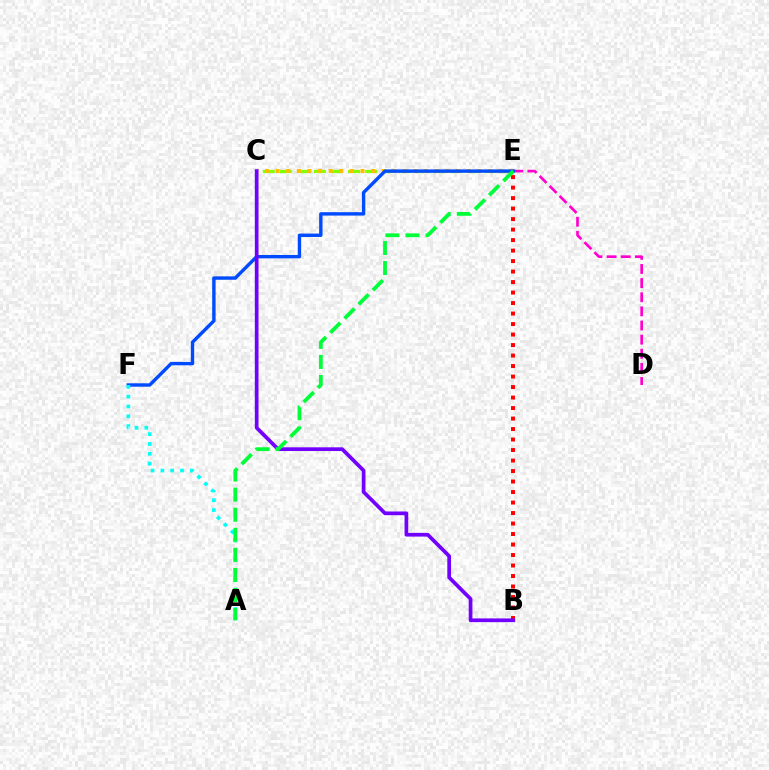{('D', 'E'): [{'color': '#ff00cf', 'line_style': 'dashed', 'thickness': 1.92}], ('C', 'E'): [{'color': '#84ff00', 'line_style': 'dashed', 'thickness': 2.32}, {'color': '#ffbd00', 'line_style': 'dotted', 'thickness': 2.88}], ('B', 'E'): [{'color': '#ff0000', 'line_style': 'dotted', 'thickness': 2.85}], ('E', 'F'): [{'color': '#004bff', 'line_style': 'solid', 'thickness': 2.45}], ('A', 'F'): [{'color': '#00fff6', 'line_style': 'dotted', 'thickness': 2.67}], ('B', 'C'): [{'color': '#7200ff', 'line_style': 'solid', 'thickness': 2.68}], ('A', 'E'): [{'color': '#00ff39', 'line_style': 'dashed', 'thickness': 2.73}]}